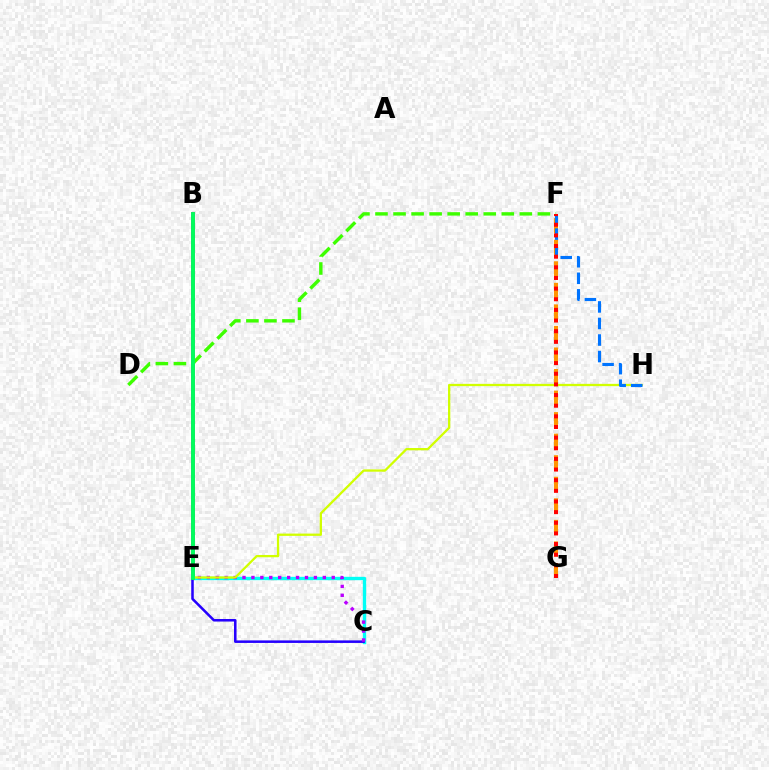{('B', 'E'): [{'color': '#ff00ac', 'line_style': 'solid', 'thickness': 2.83}, {'color': '#00ff5c', 'line_style': 'solid', 'thickness': 2.8}], ('F', 'G'): [{'color': '#ff9400', 'line_style': 'dashed', 'thickness': 2.93}, {'color': '#ff0000', 'line_style': 'dotted', 'thickness': 2.89}], ('D', 'F'): [{'color': '#3dff00', 'line_style': 'dashed', 'thickness': 2.45}], ('C', 'E'): [{'color': '#00fff6', 'line_style': 'solid', 'thickness': 2.41}, {'color': '#2500ff', 'line_style': 'solid', 'thickness': 1.82}, {'color': '#b900ff', 'line_style': 'dotted', 'thickness': 2.42}], ('E', 'H'): [{'color': '#d1ff00', 'line_style': 'solid', 'thickness': 1.64}], ('F', 'H'): [{'color': '#0074ff', 'line_style': 'dashed', 'thickness': 2.25}]}